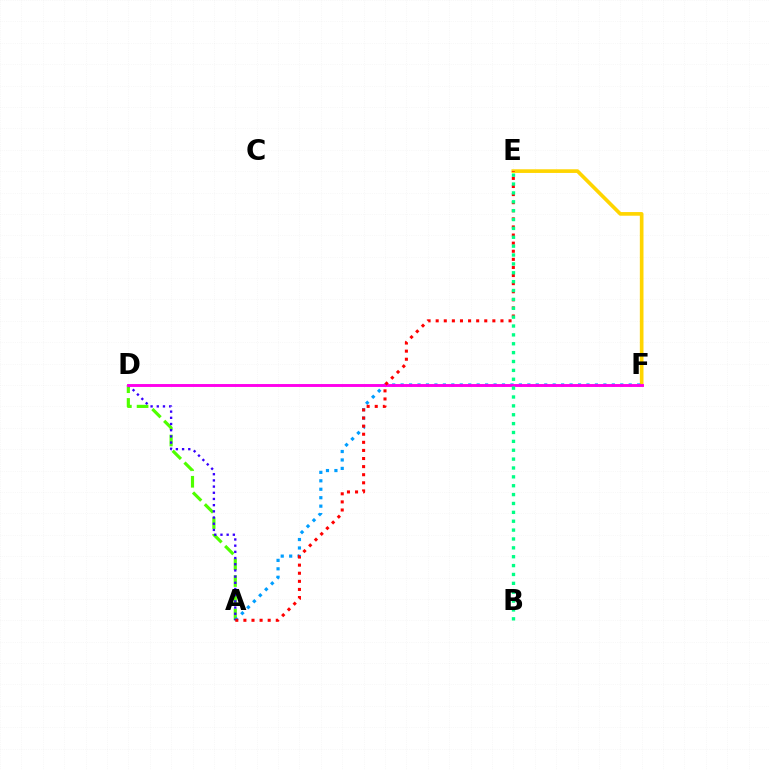{('E', 'F'): [{'color': '#ffd500', 'line_style': 'solid', 'thickness': 2.64}], ('A', 'D'): [{'color': '#4fff00', 'line_style': 'dashed', 'thickness': 2.27}, {'color': '#3700ff', 'line_style': 'dotted', 'thickness': 1.68}], ('A', 'F'): [{'color': '#009eff', 'line_style': 'dotted', 'thickness': 2.3}], ('D', 'F'): [{'color': '#ff00ed', 'line_style': 'solid', 'thickness': 2.09}], ('A', 'E'): [{'color': '#ff0000', 'line_style': 'dotted', 'thickness': 2.2}], ('B', 'E'): [{'color': '#00ff86', 'line_style': 'dotted', 'thickness': 2.41}]}